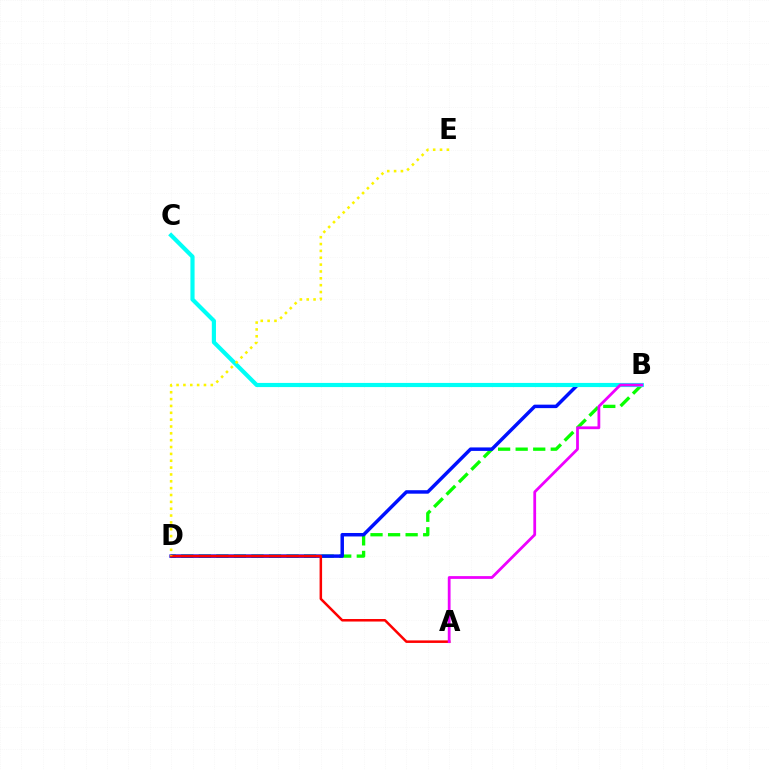{('B', 'D'): [{'color': '#08ff00', 'line_style': 'dashed', 'thickness': 2.38}, {'color': '#0010ff', 'line_style': 'solid', 'thickness': 2.5}], ('B', 'C'): [{'color': '#00fff6', 'line_style': 'solid', 'thickness': 2.99}], ('A', 'D'): [{'color': '#ff0000', 'line_style': 'solid', 'thickness': 1.81}], ('D', 'E'): [{'color': '#fcf500', 'line_style': 'dotted', 'thickness': 1.86}], ('A', 'B'): [{'color': '#ee00ff', 'line_style': 'solid', 'thickness': 2.0}]}